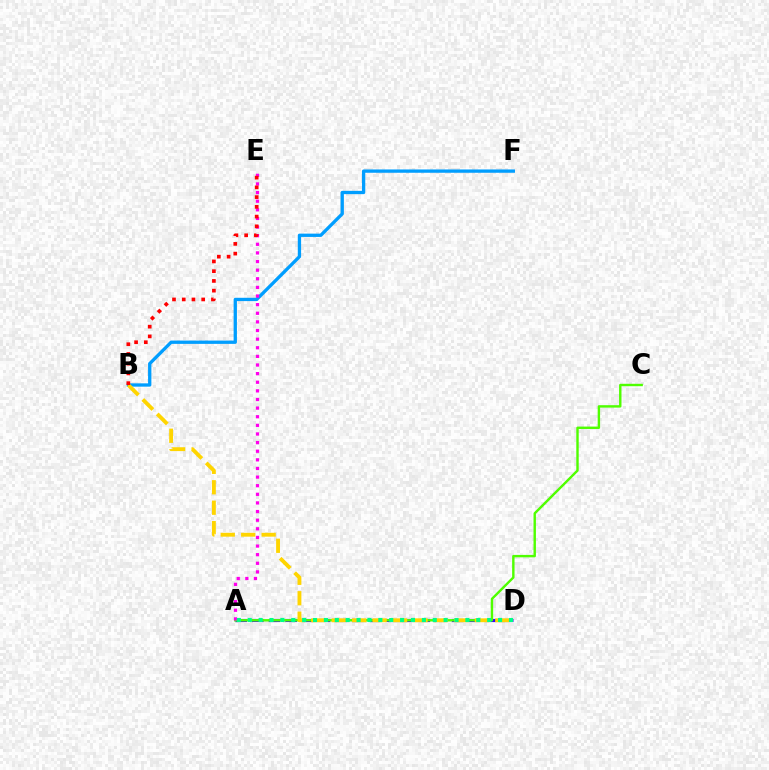{('B', 'F'): [{'color': '#009eff', 'line_style': 'solid', 'thickness': 2.38}], ('A', 'D'): [{'color': '#3700ff', 'line_style': 'dashed', 'thickness': 2.26}, {'color': '#00ff86', 'line_style': 'dotted', 'thickness': 2.96}], ('A', 'C'): [{'color': '#4fff00', 'line_style': 'solid', 'thickness': 1.73}], ('A', 'E'): [{'color': '#ff00ed', 'line_style': 'dotted', 'thickness': 2.34}], ('B', 'D'): [{'color': '#ffd500', 'line_style': 'dashed', 'thickness': 2.78}], ('B', 'E'): [{'color': '#ff0000', 'line_style': 'dotted', 'thickness': 2.65}]}